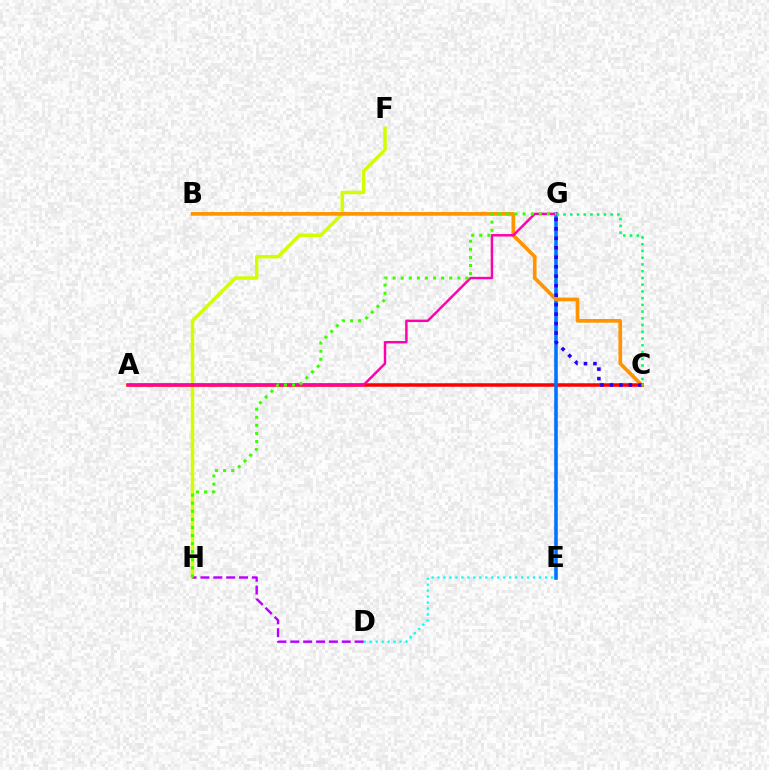{('F', 'H'): [{'color': '#d1ff00', 'line_style': 'solid', 'thickness': 2.51}], ('D', 'E'): [{'color': '#00fff6', 'line_style': 'dotted', 'thickness': 1.62}], ('D', 'H'): [{'color': '#b900ff', 'line_style': 'dashed', 'thickness': 1.75}], ('A', 'C'): [{'color': '#ff0000', 'line_style': 'solid', 'thickness': 2.53}], ('E', 'G'): [{'color': '#0074ff', 'line_style': 'solid', 'thickness': 2.57}], ('B', 'C'): [{'color': '#ff9400', 'line_style': 'solid', 'thickness': 2.65}], ('A', 'G'): [{'color': '#ff00ac', 'line_style': 'solid', 'thickness': 1.77}], ('G', 'H'): [{'color': '#3dff00', 'line_style': 'dotted', 'thickness': 2.2}], ('C', 'G'): [{'color': '#2500ff', 'line_style': 'dotted', 'thickness': 2.57}, {'color': '#00ff5c', 'line_style': 'dotted', 'thickness': 1.83}]}